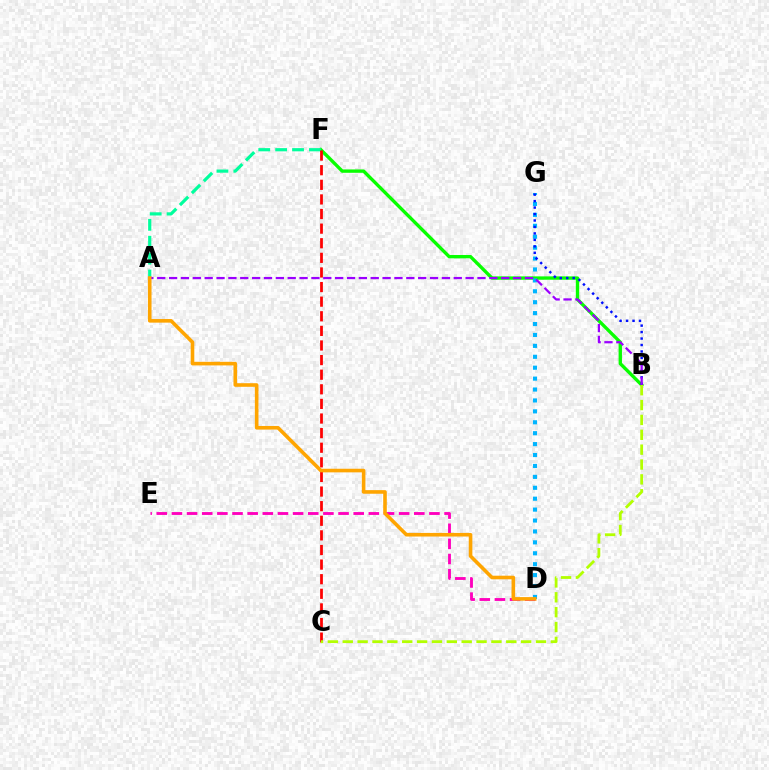{('B', 'F'): [{'color': '#08ff00', 'line_style': 'solid', 'thickness': 2.42}], ('A', 'F'): [{'color': '#00ff9d', 'line_style': 'dashed', 'thickness': 2.3}], ('D', 'E'): [{'color': '#ff00bd', 'line_style': 'dashed', 'thickness': 2.06}], ('C', 'F'): [{'color': '#ff0000', 'line_style': 'dashed', 'thickness': 1.98}], ('D', 'G'): [{'color': '#00b5ff', 'line_style': 'dotted', 'thickness': 2.97}], ('B', 'G'): [{'color': '#0010ff', 'line_style': 'dotted', 'thickness': 1.76}], ('A', 'B'): [{'color': '#9b00ff', 'line_style': 'dashed', 'thickness': 1.61}], ('B', 'C'): [{'color': '#b3ff00', 'line_style': 'dashed', 'thickness': 2.02}], ('A', 'D'): [{'color': '#ffa500', 'line_style': 'solid', 'thickness': 2.59}]}